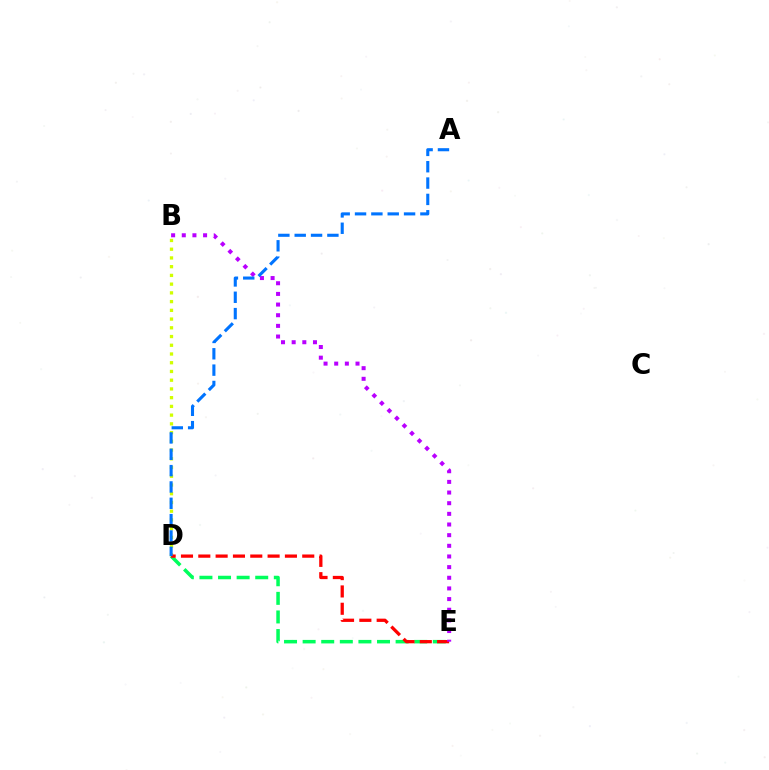{('D', 'E'): [{'color': '#00ff5c', 'line_style': 'dashed', 'thickness': 2.53}, {'color': '#ff0000', 'line_style': 'dashed', 'thickness': 2.35}], ('B', 'D'): [{'color': '#d1ff00', 'line_style': 'dotted', 'thickness': 2.37}], ('B', 'E'): [{'color': '#b900ff', 'line_style': 'dotted', 'thickness': 2.89}], ('A', 'D'): [{'color': '#0074ff', 'line_style': 'dashed', 'thickness': 2.22}]}